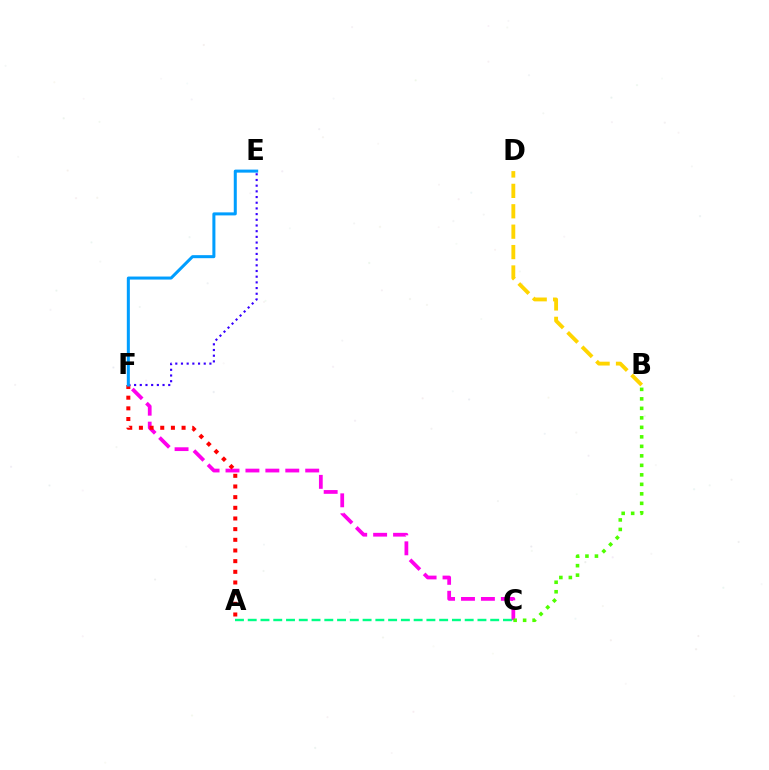{('C', 'F'): [{'color': '#ff00ed', 'line_style': 'dashed', 'thickness': 2.71}], ('B', 'D'): [{'color': '#ffd500', 'line_style': 'dashed', 'thickness': 2.77}], ('A', 'C'): [{'color': '#00ff86', 'line_style': 'dashed', 'thickness': 1.73}], ('A', 'F'): [{'color': '#ff0000', 'line_style': 'dotted', 'thickness': 2.9}], ('E', 'F'): [{'color': '#3700ff', 'line_style': 'dotted', 'thickness': 1.55}, {'color': '#009eff', 'line_style': 'solid', 'thickness': 2.18}], ('B', 'C'): [{'color': '#4fff00', 'line_style': 'dotted', 'thickness': 2.58}]}